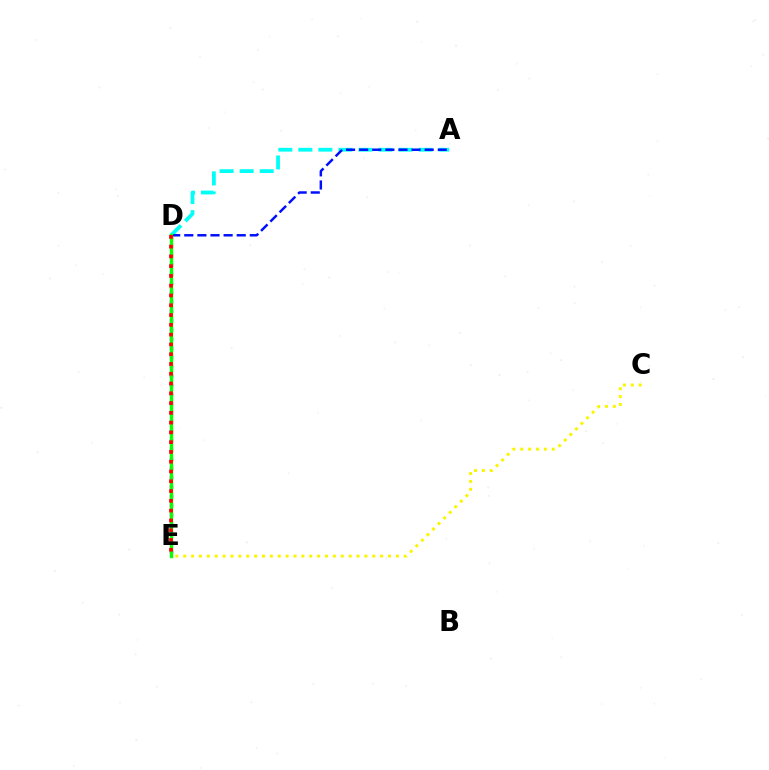{('A', 'D'): [{'color': '#00fff6', 'line_style': 'dashed', 'thickness': 2.72}, {'color': '#0010ff', 'line_style': 'dashed', 'thickness': 1.78}], ('D', 'E'): [{'color': '#ee00ff', 'line_style': 'dotted', 'thickness': 2.51}, {'color': '#08ff00', 'line_style': 'solid', 'thickness': 2.41}, {'color': '#ff0000', 'line_style': 'dotted', 'thickness': 2.66}], ('C', 'E'): [{'color': '#fcf500', 'line_style': 'dotted', 'thickness': 2.14}]}